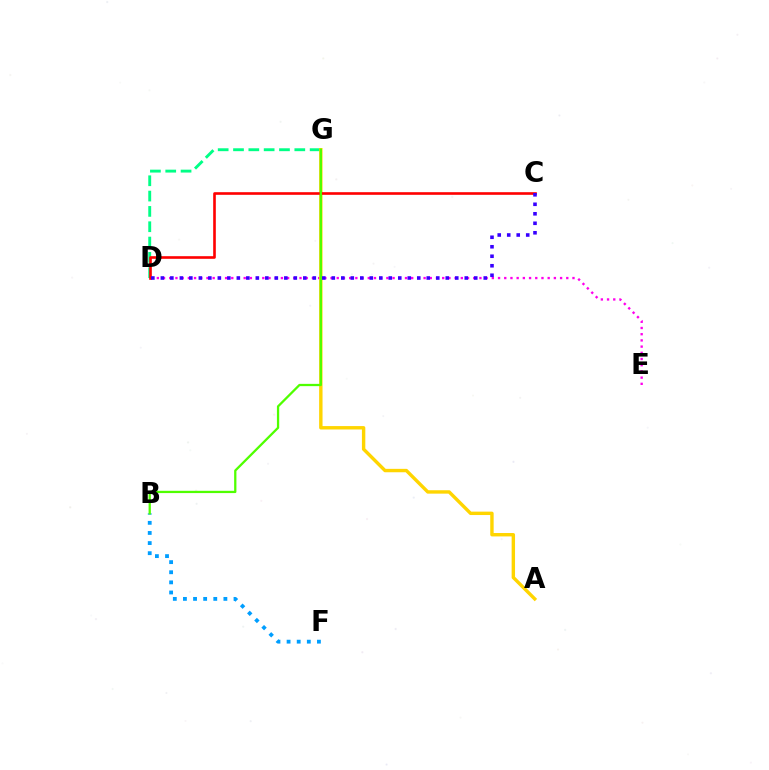{('D', 'E'): [{'color': '#ff00ed', 'line_style': 'dotted', 'thickness': 1.69}], ('B', 'F'): [{'color': '#009eff', 'line_style': 'dotted', 'thickness': 2.75}], ('D', 'G'): [{'color': '#00ff86', 'line_style': 'dashed', 'thickness': 2.08}], ('A', 'G'): [{'color': '#ffd500', 'line_style': 'solid', 'thickness': 2.45}], ('C', 'D'): [{'color': '#ff0000', 'line_style': 'solid', 'thickness': 1.89}, {'color': '#3700ff', 'line_style': 'dotted', 'thickness': 2.58}], ('B', 'G'): [{'color': '#4fff00', 'line_style': 'solid', 'thickness': 1.64}]}